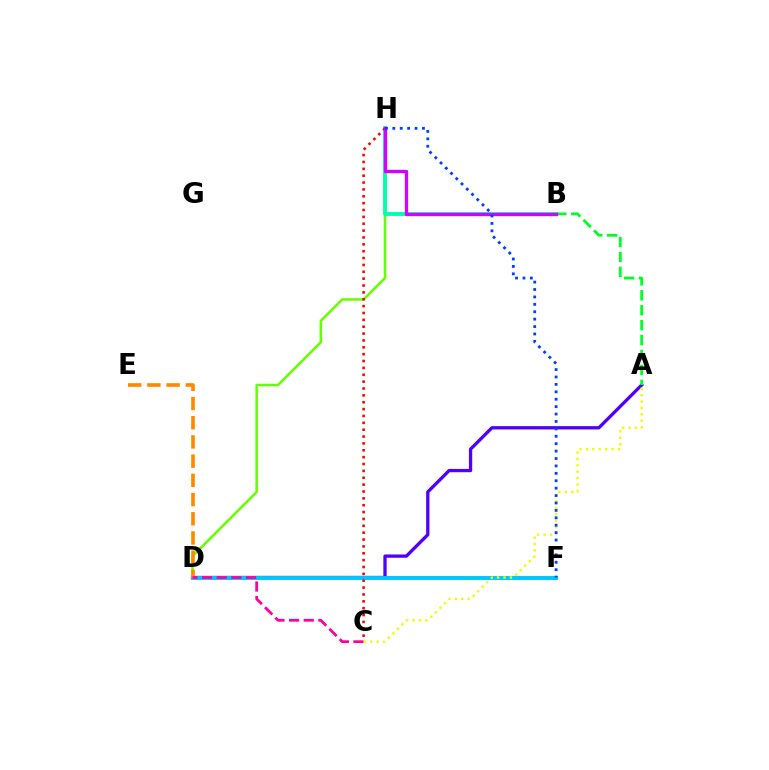{('A', 'D'): [{'color': '#4f00ff', 'line_style': 'solid', 'thickness': 2.37}], ('D', 'H'): [{'color': '#66ff00', 'line_style': 'solid', 'thickness': 1.81}], ('D', 'F'): [{'color': '#00c7ff', 'line_style': 'solid', 'thickness': 2.84}], ('B', 'H'): [{'color': '#00ffaf', 'line_style': 'solid', 'thickness': 2.78}, {'color': '#d600ff', 'line_style': 'solid', 'thickness': 2.39}], ('C', 'H'): [{'color': '#ff0000', 'line_style': 'dotted', 'thickness': 1.87}], ('A', 'B'): [{'color': '#00ff27', 'line_style': 'dashed', 'thickness': 2.03}], ('D', 'E'): [{'color': '#ff8800', 'line_style': 'dashed', 'thickness': 2.61}], ('C', 'D'): [{'color': '#ff00a0', 'line_style': 'dashed', 'thickness': 1.99}], ('A', 'C'): [{'color': '#eeff00', 'line_style': 'dotted', 'thickness': 1.74}], ('F', 'H'): [{'color': '#003fff', 'line_style': 'dotted', 'thickness': 2.01}]}